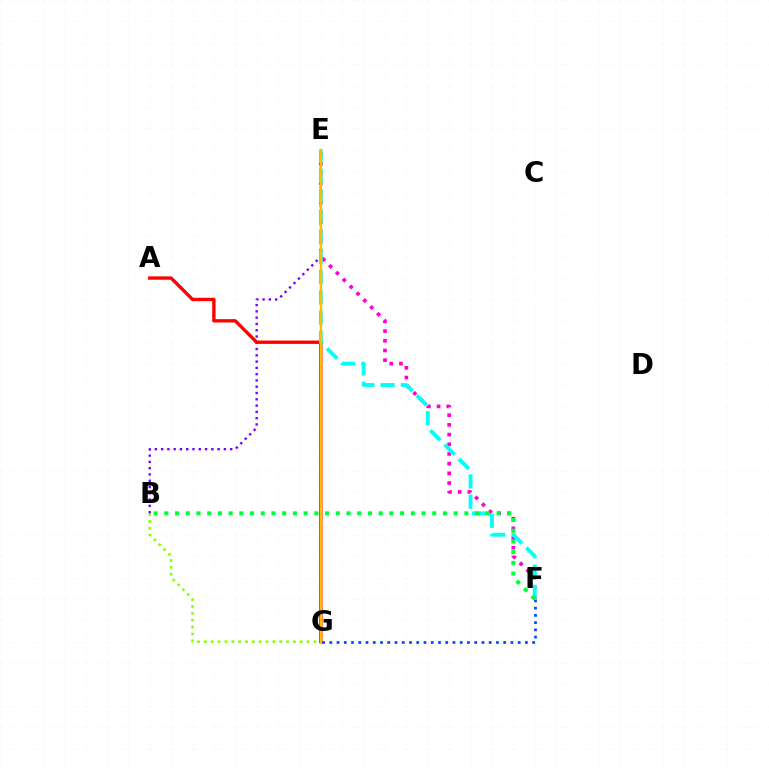{('B', 'G'): [{'color': '#84ff00', 'line_style': 'dotted', 'thickness': 1.86}], ('B', 'E'): [{'color': '#7200ff', 'line_style': 'dotted', 'thickness': 1.71}], ('E', 'F'): [{'color': '#ff00cf', 'line_style': 'dotted', 'thickness': 2.63}, {'color': '#00fff6', 'line_style': 'dashed', 'thickness': 2.75}], ('A', 'G'): [{'color': '#ff0000', 'line_style': 'solid', 'thickness': 2.41}], ('E', 'G'): [{'color': '#ffbd00', 'line_style': 'solid', 'thickness': 1.77}], ('B', 'F'): [{'color': '#00ff39', 'line_style': 'dotted', 'thickness': 2.91}], ('F', 'G'): [{'color': '#004bff', 'line_style': 'dotted', 'thickness': 1.97}]}